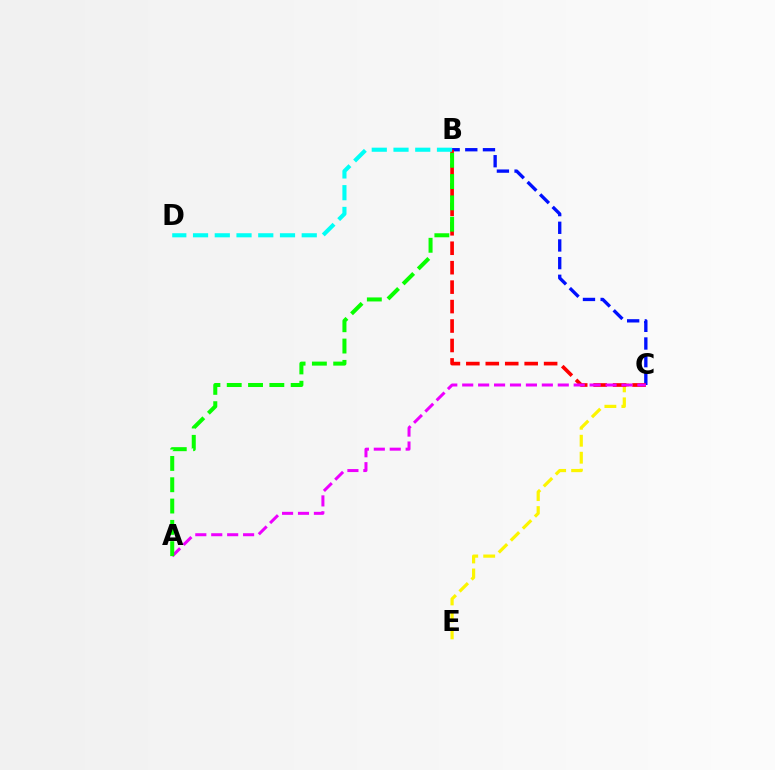{('C', 'E'): [{'color': '#fcf500', 'line_style': 'dashed', 'thickness': 2.31}], ('B', 'C'): [{'color': '#0010ff', 'line_style': 'dashed', 'thickness': 2.4}, {'color': '#ff0000', 'line_style': 'dashed', 'thickness': 2.64}], ('A', 'C'): [{'color': '#ee00ff', 'line_style': 'dashed', 'thickness': 2.16}], ('B', 'D'): [{'color': '#00fff6', 'line_style': 'dashed', 'thickness': 2.95}], ('A', 'B'): [{'color': '#08ff00', 'line_style': 'dashed', 'thickness': 2.89}]}